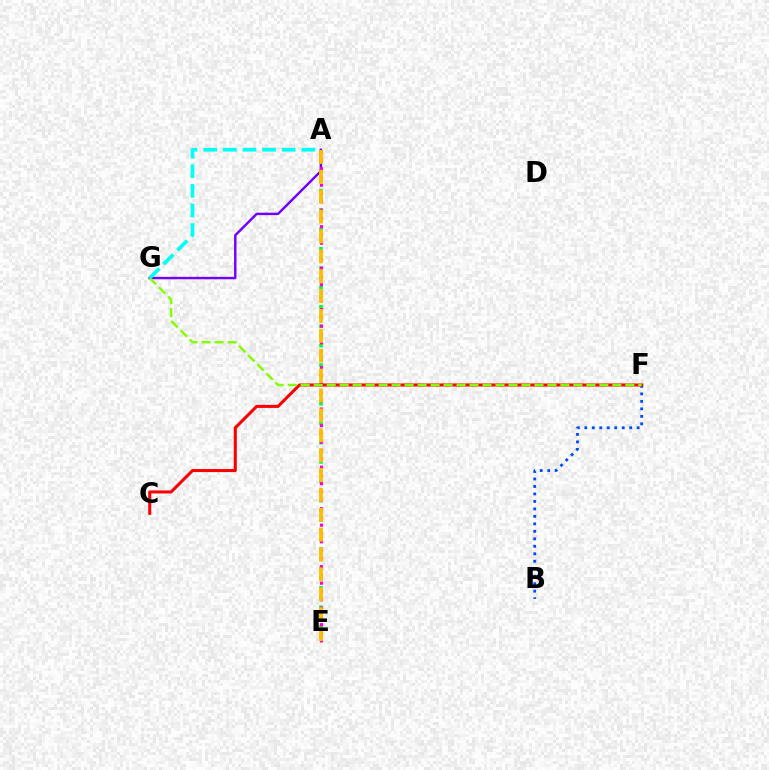{('B', 'F'): [{'color': '#004bff', 'line_style': 'dotted', 'thickness': 2.03}], ('A', 'E'): [{'color': '#00ff39', 'line_style': 'dotted', 'thickness': 2.63}, {'color': '#ff00cf', 'line_style': 'dotted', 'thickness': 2.25}, {'color': '#ffbd00', 'line_style': 'dashed', 'thickness': 2.7}], ('A', 'G'): [{'color': '#7200ff', 'line_style': 'solid', 'thickness': 1.75}, {'color': '#00fff6', 'line_style': 'dashed', 'thickness': 2.66}], ('C', 'F'): [{'color': '#ff0000', 'line_style': 'solid', 'thickness': 2.2}], ('F', 'G'): [{'color': '#84ff00', 'line_style': 'dashed', 'thickness': 1.76}]}